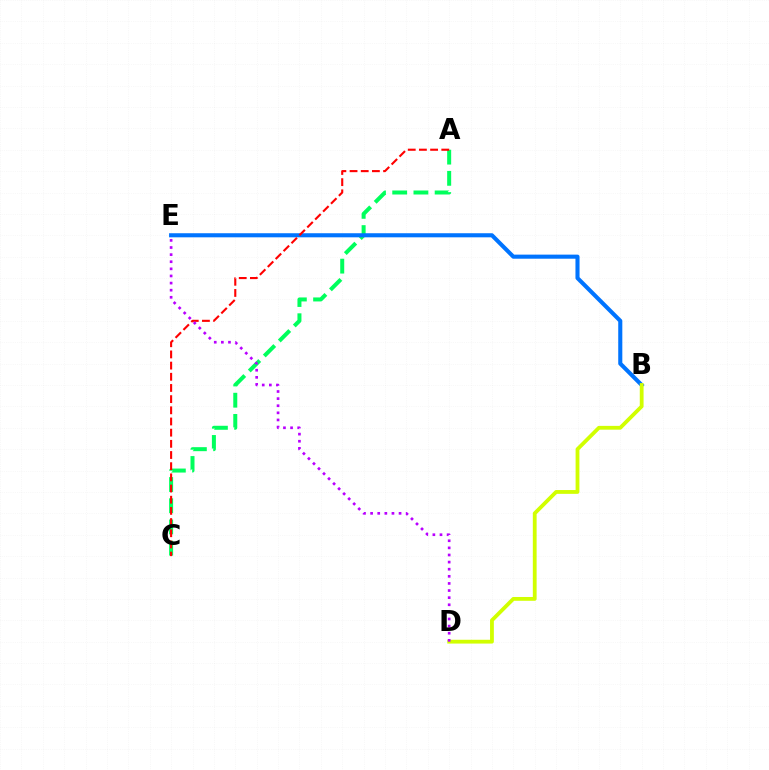{('A', 'C'): [{'color': '#00ff5c', 'line_style': 'dashed', 'thickness': 2.88}, {'color': '#ff0000', 'line_style': 'dashed', 'thickness': 1.52}], ('B', 'E'): [{'color': '#0074ff', 'line_style': 'solid', 'thickness': 2.94}], ('B', 'D'): [{'color': '#d1ff00', 'line_style': 'solid', 'thickness': 2.74}], ('D', 'E'): [{'color': '#b900ff', 'line_style': 'dotted', 'thickness': 1.93}]}